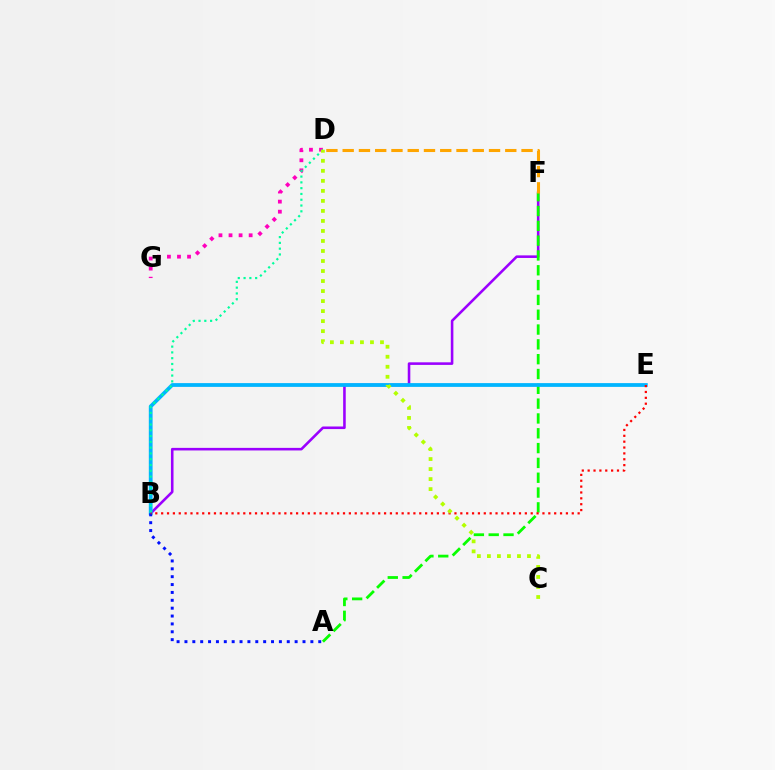{('B', 'F'): [{'color': '#9b00ff', 'line_style': 'solid', 'thickness': 1.86}], ('A', 'F'): [{'color': '#08ff00', 'line_style': 'dashed', 'thickness': 2.01}], ('B', 'E'): [{'color': '#00b5ff', 'line_style': 'solid', 'thickness': 2.72}, {'color': '#ff0000', 'line_style': 'dotted', 'thickness': 1.59}], ('D', 'F'): [{'color': '#ffa500', 'line_style': 'dashed', 'thickness': 2.21}], ('A', 'B'): [{'color': '#0010ff', 'line_style': 'dotted', 'thickness': 2.14}], ('D', 'G'): [{'color': '#ff00bd', 'line_style': 'dotted', 'thickness': 2.73}], ('B', 'D'): [{'color': '#00ff9d', 'line_style': 'dotted', 'thickness': 1.57}], ('C', 'D'): [{'color': '#b3ff00', 'line_style': 'dotted', 'thickness': 2.72}]}